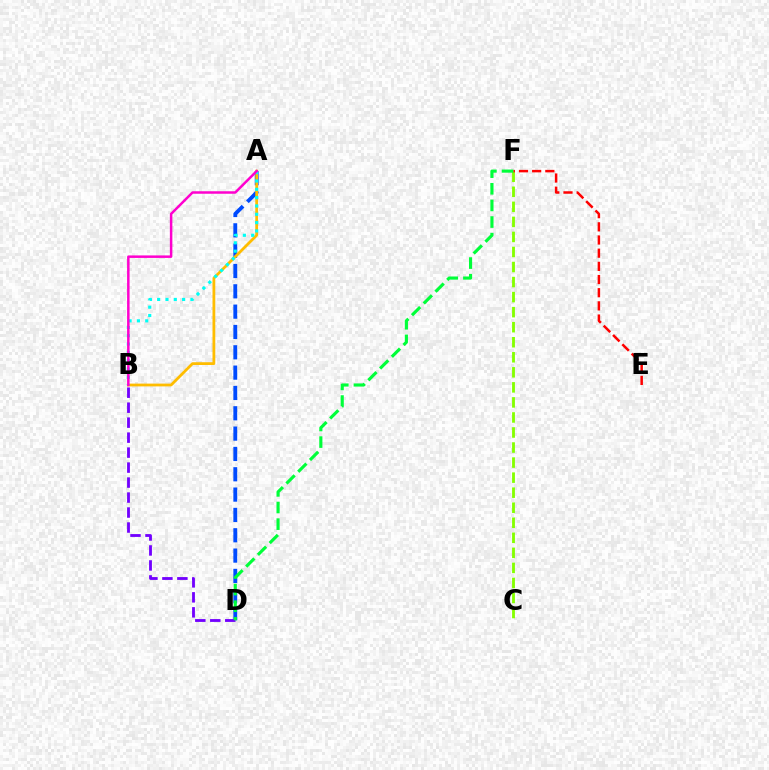{('A', 'D'): [{'color': '#004bff', 'line_style': 'dashed', 'thickness': 2.76}], ('A', 'B'): [{'color': '#ffbd00', 'line_style': 'solid', 'thickness': 2.0}, {'color': '#00fff6', 'line_style': 'dotted', 'thickness': 2.26}, {'color': '#ff00cf', 'line_style': 'solid', 'thickness': 1.8}], ('B', 'D'): [{'color': '#7200ff', 'line_style': 'dashed', 'thickness': 2.04}], ('C', 'F'): [{'color': '#84ff00', 'line_style': 'dashed', 'thickness': 2.04}], ('E', 'F'): [{'color': '#ff0000', 'line_style': 'dashed', 'thickness': 1.79}], ('D', 'F'): [{'color': '#00ff39', 'line_style': 'dashed', 'thickness': 2.26}]}